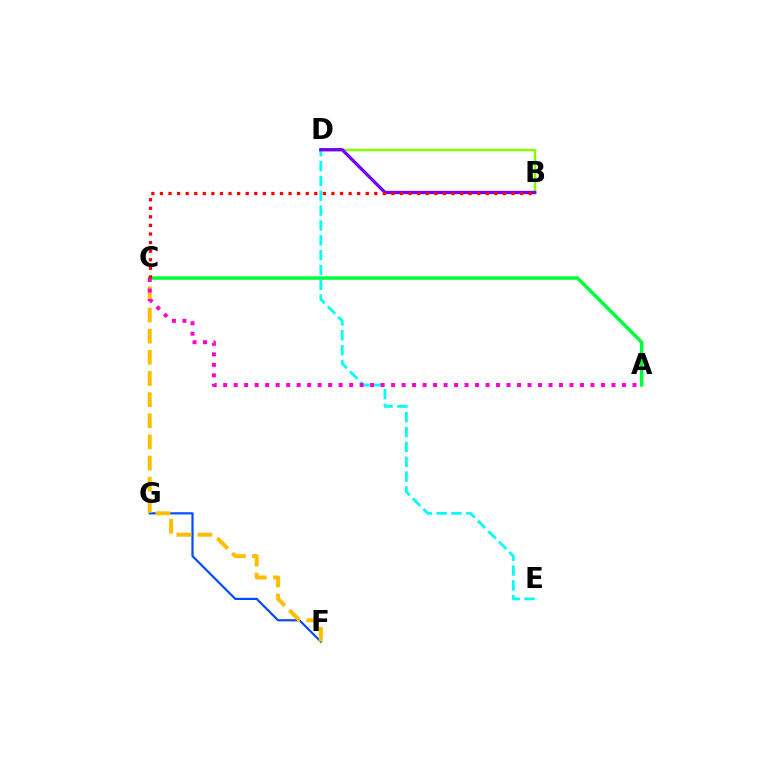{('F', 'G'): [{'color': '#004bff', 'line_style': 'solid', 'thickness': 1.57}], ('C', 'F'): [{'color': '#ffbd00', 'line_style': 'dashed', 'thickness': 2.87}], ('B', 'D'): [{'color': '#84ff00', 'line_style': 'solid', 'thickness': 1.78}, {'color': '#7200ff', 'line_style': 'solid', 'thickness': 2.37}], ('A', 'C'): [{'color': '#00ff39', 'line_style': 'solid', 'thickness': 2.5}, {'color': '#ff00cf', 'line_style': 'dotted', 'thickness': 2.85}], ('D', 'E'): [{'color': '#00fff6', 'line_style': 'dashed', 'thickness': 2.02}], ('B', 'C'): [{'color': '#ff0000', 'line_style': 'dotted', 'thickness': 2.33}]}